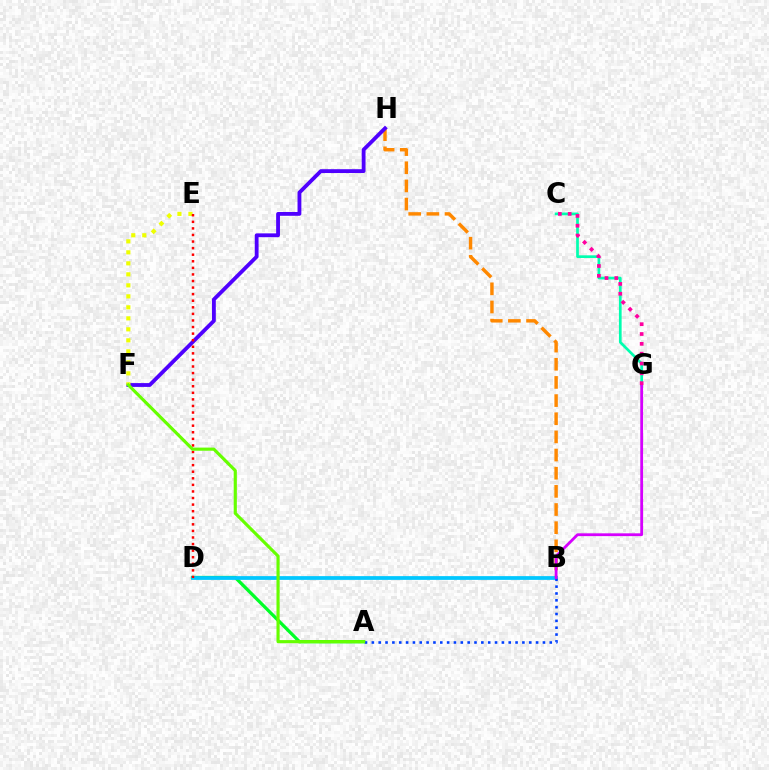{('B', 'H'): [{'color': '#ff8800', 'line_style': 'dashed', 'thickness': 2.47}], ('A', 'D'): [{'color': '#00ff27', 'line_style': 'solid', 'thickness': 2.34}], ('F', 'H'): [{'color': '#4f00ff', 'line_style': 'solid', 'thickness': 2.75}], ('B', 'D'): [{'color': '#00c7ff', 'line_style': 'solid', 'thickness': 2.7}], ('A', 'B'): [{'color': '#003fff', 'line_style': 'dotted', 'thickness': 1.86}], ('E', 'F'): [{'color': '#eeff00', 'line_style': 'dotted', 'thickness': 2.99}], ('D', 'E'): [{'color': '#ff0000', 'line_style': 'dotted', 'thickness': 1.79}], ('C', 'G'): [{'color': '#00ffaf', 'line_style': 'solid', 'thickness': 1.95}, {'color': '#ff00a0', 'line_style': 'dotted', 'thickness': 2.67}], ('B', 'G'): [{'color': '#d600ff', 'line_style': 'solid', 'thickness': 2.01}], ('A', 'F'): [{'color': '#66ff00', 'line_style': 'solid', 'thickness': 2.26}]}